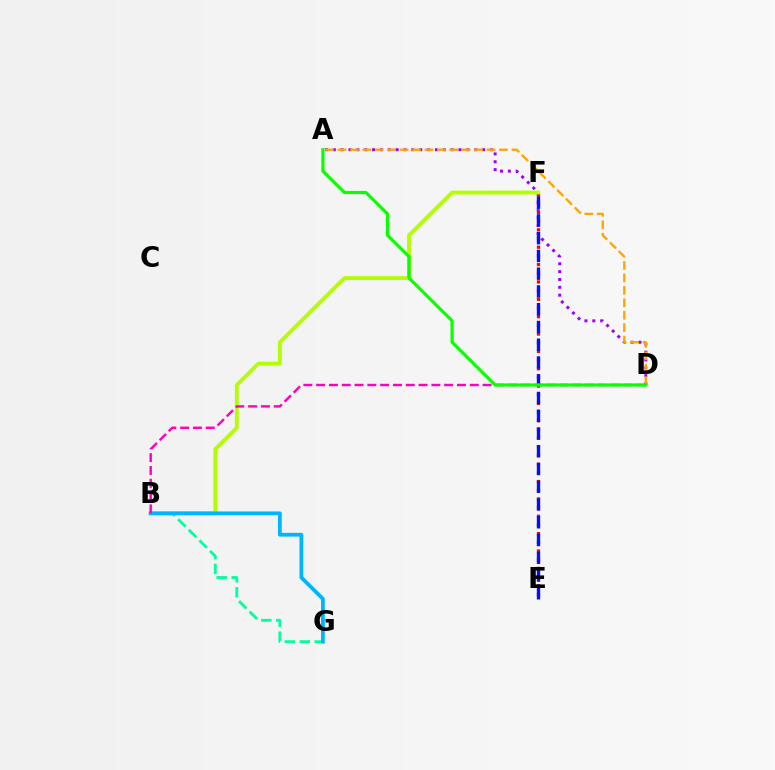{('A', 'D'): [{'color': '#9b00ff', 'line_style': 'dotted', 'thickness': 2.14}, {'color': '#ffa500', 'line_style': 'dashed', 'thickness': 1.69}, {'color': '#08ff00', 'line_style': 'solid', 'thickness': 2.28}], ('E', 'F'): [{'color': '#ff0000', 'line_style': 'dotted', 'thickness': 2.36}, {'color': '#0010ff', 'line_style': 'dashed', 'thickness': 2.41}], ('B', 'G'): [{'color': '#00ff9d', 'line_style': 'dashed', 'thickness': 2.03}, {'color': '#00b5ff', 'line_style': 'solid', 'thickness': 2.72}], ('B', 'F'): [{'color': '#b3ff00', 'line_style': 'solid', 'thickness': 2.77}], ('B', 'D'): [{'color': '#ff00bd', 'line_style': 'dashed', 'thickness': 1.74}]}